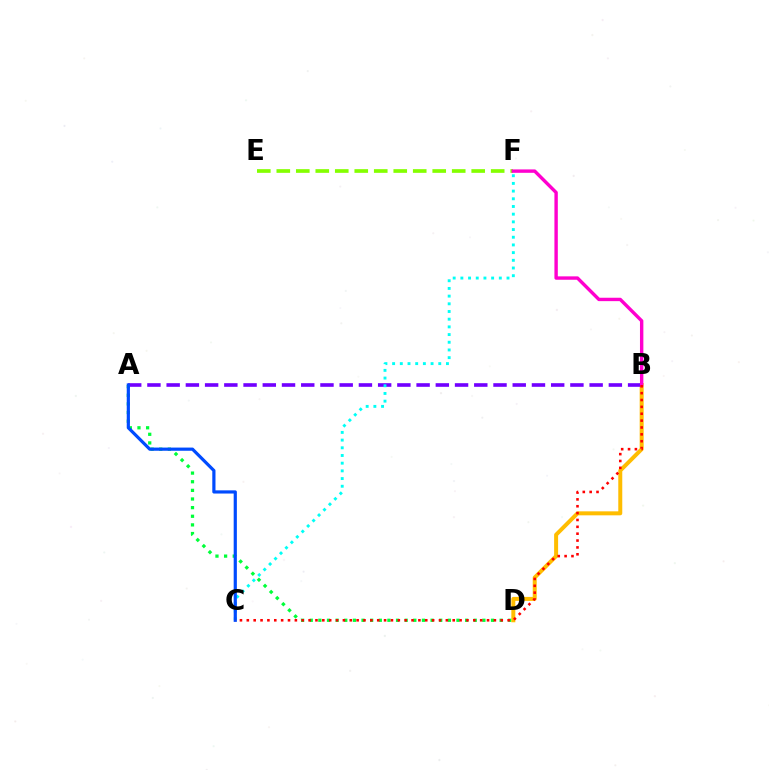{('A', 'D'): [{'color': '#00ff39', 'line_style': 'dotted', 'thickness': 2.35}], ('E', 'F'): [{'color': '#84ff00', 'line_style': 'dashed', 'thickness': 2.65}], ('B', 'D'): [{'color': '#ffbd00', 'line_style': 'solid', 'thickness': 2.87}], ('A', 'B'): [{'color': '#7200ff', 'line_style': 'dashed', 'thickness': 2.61}], ('C', 'F'): [{'color': '#00fff6', 'line_style': 'dotted', 'thickness': 2.09}], ('A', 'C'): [{'color': '#004bff', 'line_style': 'solid', 'thickness': 2.3}], ('B', 'F'): [{'color': '#ff00cf', 'line_style': 'solid', 'thickness': 2.44}], ('B', 'C'): [{'color': '#ff0000', 'line_style': 'dotted', 'thickness': 1.86}]}